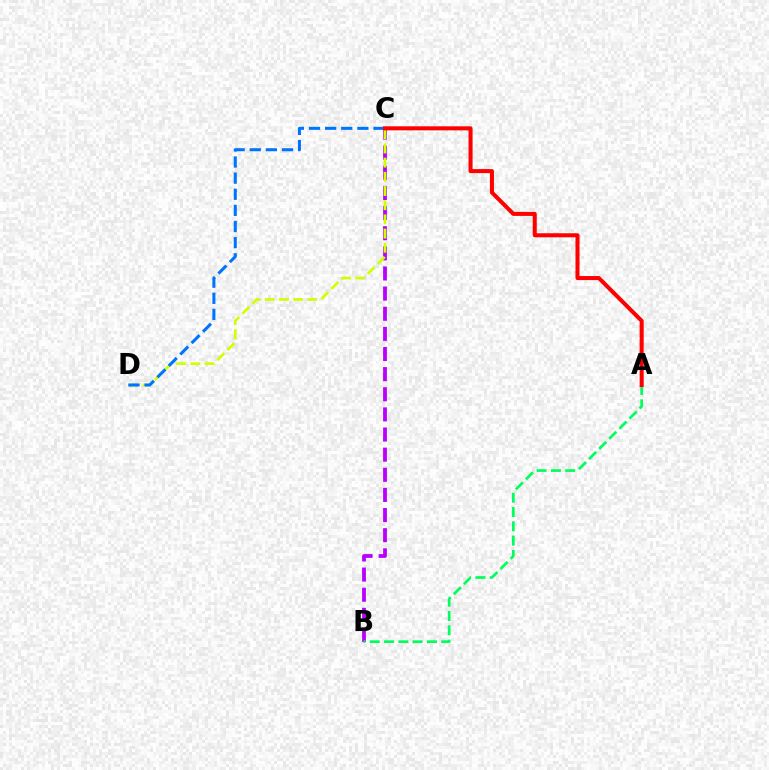{('B', 'C'): [{'color': '#b900ff', 'line_style': 'dashed', 'thickness': 2.73}], ('C', 'D'): [{'color': '#d1ff00', 'line_style': 'dashed', 'thickness': 1.93}, {'color': '#0074ff', 'line_style': 'dashed', 'thickness': 2.19}], ('A', 'B'): [{'color': '#00ff5c', 'line_style': 'dashed', 'thickness': 1.94}], ('A', 'C'): [{'color': '#ff0000', 'line_style': 'solid', 'thickness': 2.91}]}